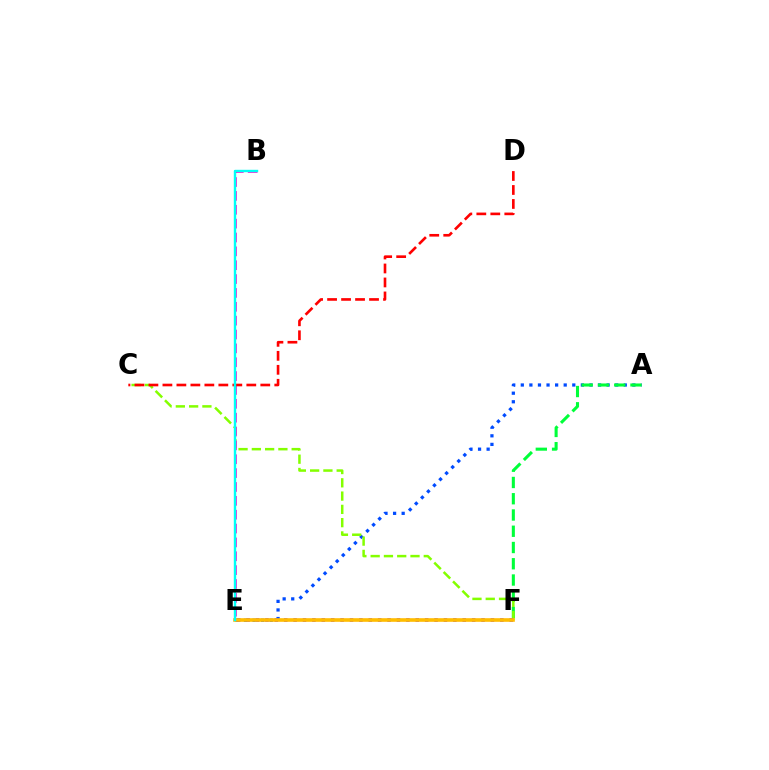{('A', 'E'): [{'color': '#004bff', 'line_style': 'dotted', 'thickness': 2.33}], ('A', 'F'): [{'color': '#00ff39', 'line_style': 'dashed', 'thickness': 2.21}], ('C', 'F'): [{'color': '#84ff00', 'line_style': 'dashed', 'thickness': 1.8}], ('E', 'F'): [{'color': '#7200ff', 'line_style': 'dotted', 'thickness': 2.55}, {'color': '#ffbd00', 'line_style': 'solid', 'thickness': 2.6}], ('B', 'E'): [{'color': '#ff00cf', 'line_style': 'dashed', 'thickness': 1.88}, {'color': '#00fff6', 'line_style': 'solid', 'thickness': 1.73}], ('C', 'D'): [{'color': '#ff0000', 'line_style': 'dashed', 'thickness': 1.9}]}